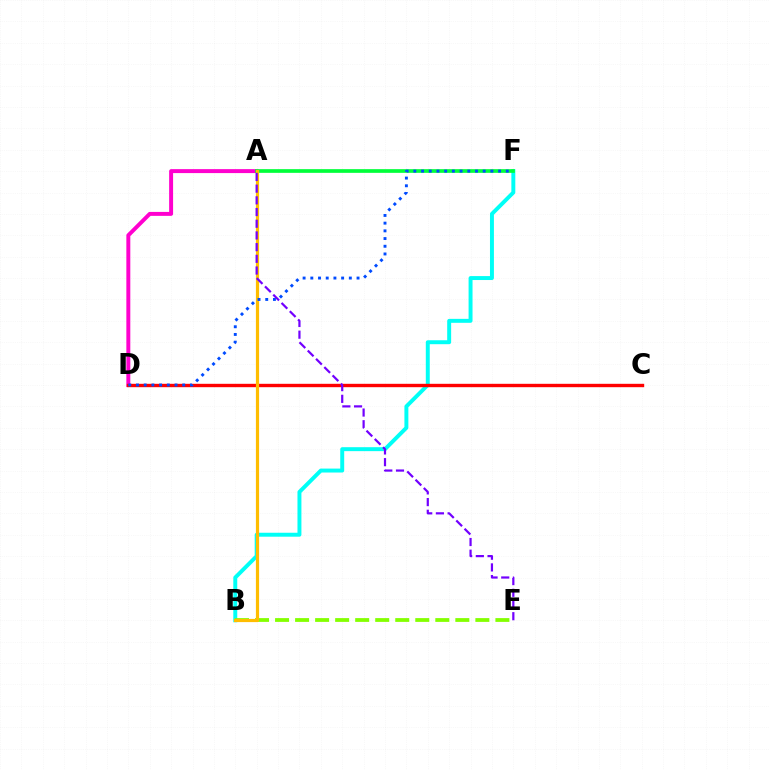{('A', 'D'): [{'color': '#ff00cf', 'line_style': 'solid', 'thickness': 2.85}], ('B', 'F'): [{'color': '#00fff6', 'line_style': 'solid', 'thickness': 2.84}], ('A', 'F'): [{'color': '#00ff39', 'line_style': 'solid', 'thickness': 2.65}], ('B', 'E'): [{'color': '#84ff00', 'line_style': 'dashed', 'thickness': 2.72}], ('C', 'D'): [{'color': '#ff0000', 'line_style': 'solid', 'thickness': 2.43}], ('A', 'B'): [{'color': '#ffbd00', 'line_style': 'solid', 'thickness': 2.3}], ('D', 'F'): [{'color': '#004bff', 'line_style': 'dotted', 'thickness': 2.09}], ('A', 'E'): [{'color': '#7200ff', 'line_style': 'dashed', 'thickness': 1.59}]}